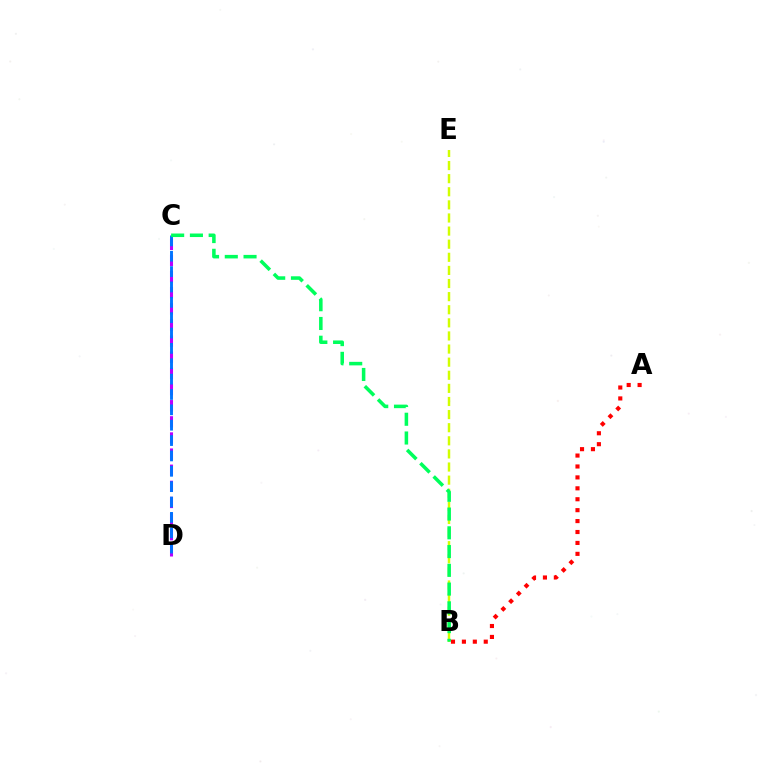{('C', 'D'): [{'color': '#b900ff', 'line_style': 'dashed', 'thickness': 2.19}, {'color': '#0074ff', 'line_style': 'dashed', 'thickness': 2.09}], ('A', 'B'): [{'color': '#ff0000', 'line_style': 'dotted', 'thickness': 2.97}], ('B', 'E'): [{'color': '#d1ff00', 'line_style': 'dashed', 'thickness': 1.78}], ('B', 'C'): [{'color': '#00ff5c', 'line_style': 'dashed', 'thickness': 2.55}]}